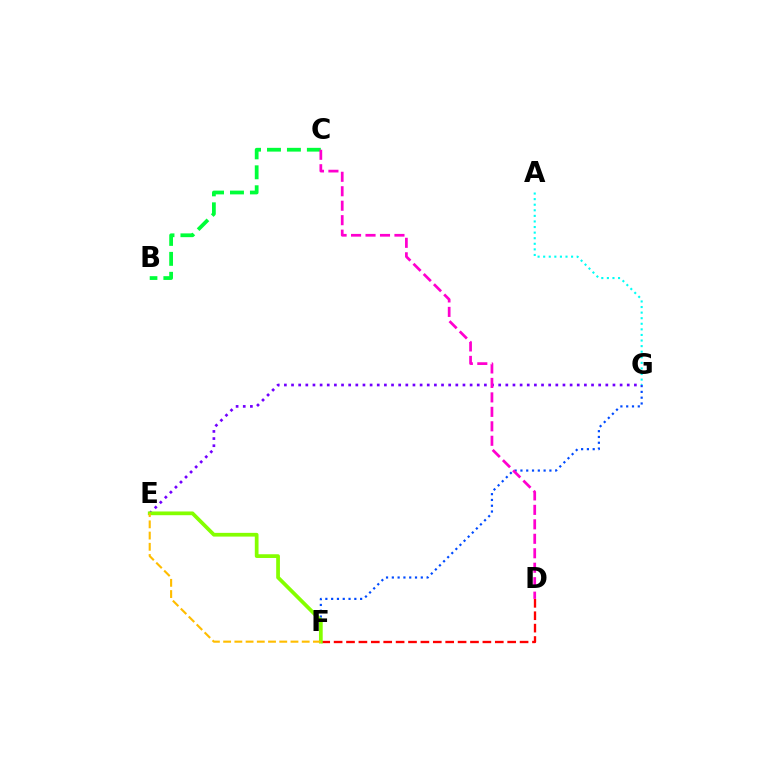{('F', 'G'): [{'color': '#004bff', 'line_style': 'dotted', 'thickness': 1.57}], ('E', 'G'): [{'color': '#7200ff', 'line_style': 'dotted', 'thickness': 1.94}], ('D', 'F'): [{'color': '#ff0000', 'line_style': 'dashed', 'thickness': 1.68}], ('B', 'C'): [{'color': '#00ff39', 'line_style': 'dashed', 'thickness': 2.71}], ('E', 'F'): [{'color': '#84ff00', 'line_style': 'solid', 'thickness': 2.69}, {'color': '#ffbd00', 'line_style': 'dashed', 'thickness': 1.52}], ('C', 'D'): [{'color': '#ff00cf', 'line_style': 'dashed', 'thickness': 1.97}], ('A', 'G'): [{'color': '#00fff6', 'line_style': 'dotted', 'thickness': 1.52}]}